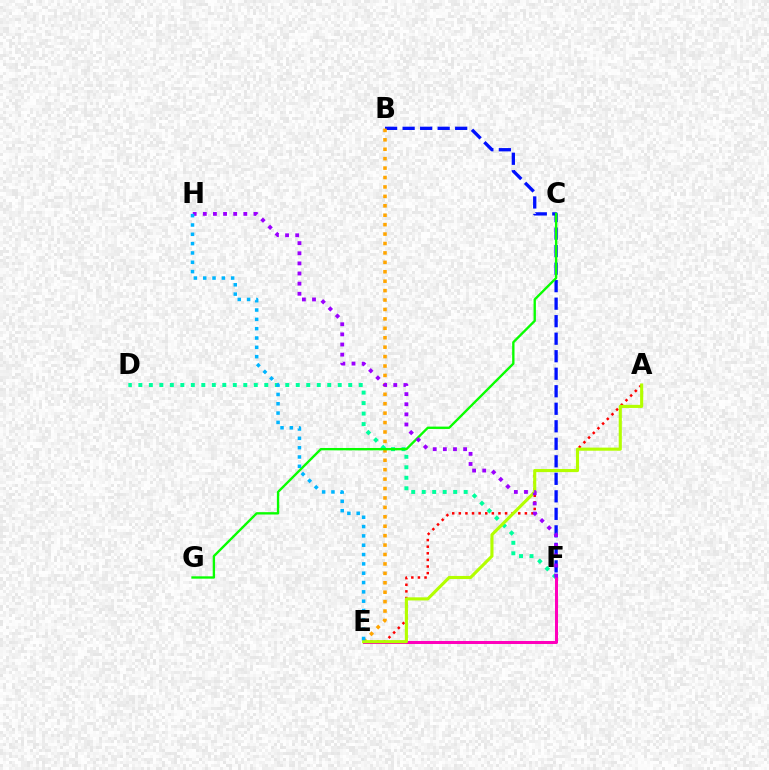{('D', 'F'): [{'color': '#00ff9d', 'line_style': 'dotted', 'thickness': 2.85}], ('A', 'E'): [{'color': '#ff0000', 'line_style': 'dotted', 'thickness': 1.8}, {'color': '#b3ff00', 'line_style': 'solid', 'thickness': 2.24}], ('B', 'F'): [{'color': '#0010ff', 'line_style': 'dashed', 'thickness': 2.38}], ('E', 'F'): [{'color': '#ff00bd', 'line_style': 'solid', 'thickness': 2.18}], ('B', 'E'): [{'color': '#ffa500', 'line_style': 'dotted', 'thickness': 2.56}], ('C', 'G'): [{'color': '#08ff00', 'line_style': 'solid', 'thickness': 1.7}], ('F', 'H'): [{'color': '#9b00ff', 'line_style': 'dotted', 'thickness': 2.75}], ('E', 'H'): [{'color': '#00b5ff', 'line_style': 'dotted', 'thickness': 2.53}]}